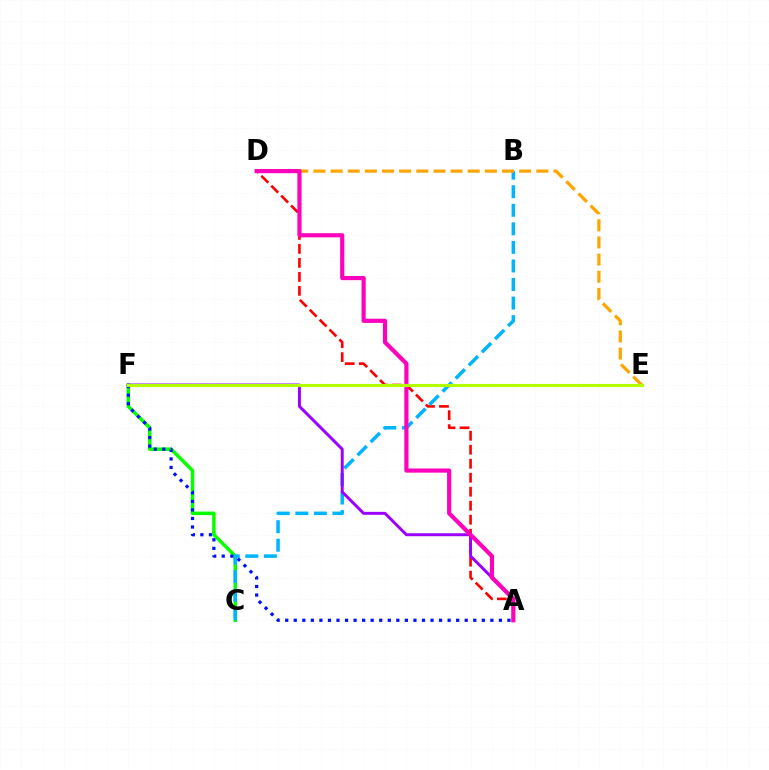{('E', 'F'): [{'color': '#00ff9d', 'line_style': 'dotted', 'thickness': 2.17}, {'color': '#b3ff00', 'line_style': 'solid', 'thickness': 2.24}], ('C', 'F'): [{'color': '#08ff00', 'line_style': 'solid', 'thickness': 2.52}], ('A', 'D'): [{'color': '#ff0000', 'line_style': 'dashed', 'thickness': 1.9}, {'color': '#ff00bd', 'line_style': 'solid', 'thickness': 3.0}], ('B', 'C'): [{'color': '#00b5ff', 'line_style': 'dashed', 'thickness': 2.52}], ('D', 'E'): [{'color': '#ffa500', 'line_style': 'dashed', 'thickness': 2.33}], ('A', 'F'): [{'color': '#9b00ff', 'line_style': 'solid', 'thickness': 2.13}, {'color': '#0010ff', 'line_style': 'dotted', 'thickness': 2.32}]}